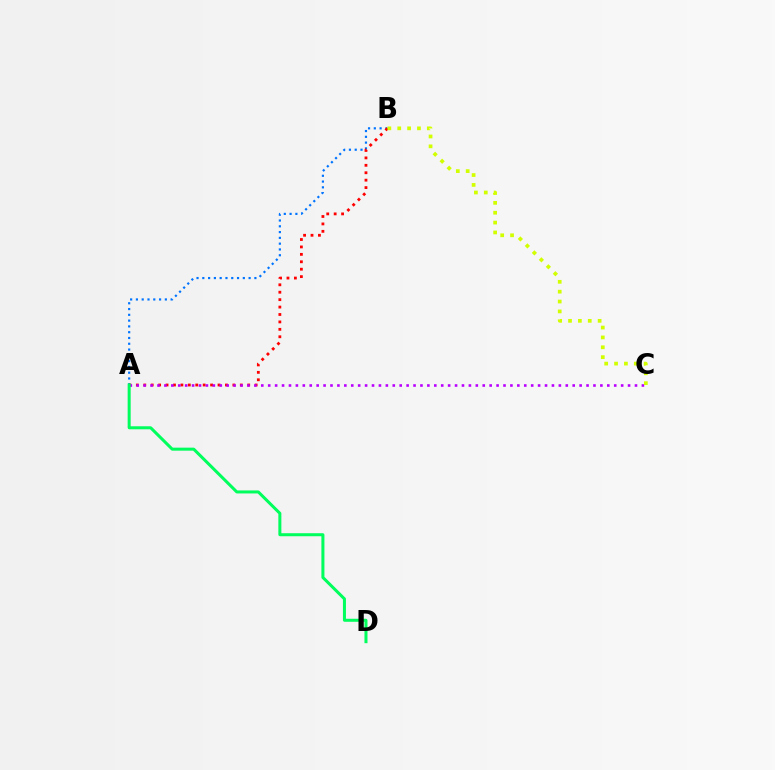{('A', 'B'): [{'color': '#0074ff', 'line_style': 'dotted', 'thickness': 1.57}, {'color': '#ff0000', 'line_style': 'dotted', 'thickness': 2.02}], ('A', 'C'): [{'color': '#b900ff', 'line_style': 'dotted', 'thickness': 1.88}], ('A', 'D'): [{'color': '#00ff5c', 'line_style': 'solid', 'thickness': 2.18}], ('B', 'C'): [{'color': '#d1ff00', 'line_style': 'dotted', 'thickness': 2.68}]}